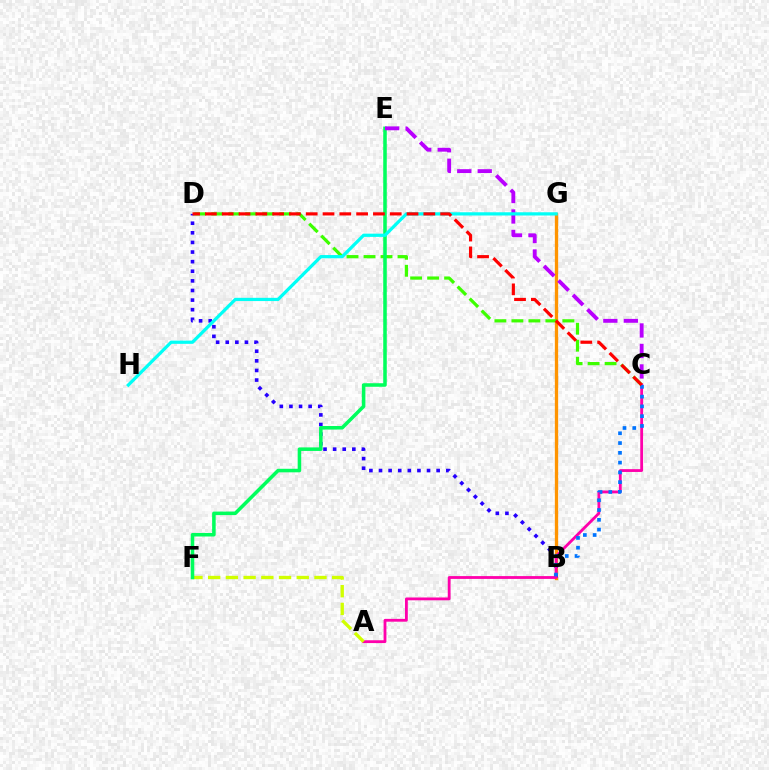{('B', 'G'): [{'color': '#ff9400', 'line_style': 'solid', 'thickness': 2.39}], ('B', 'D'): [{'color': '#2500ff', 'line_style': 'dotted', 'thickness': 2.61}], ('C', 'D'): [{'color': '#3dff00', 'line_style': 'dashed', 'thickness': 2.31}, {'color': '#ff0000', 'line_style': 'dashed', 'thickness': 2.28}], ('A', 'C'): [{'color': '#ff00ac', 'line_style': 'solid', 'thickness': 2.03}], ('A', 'F'): [{'color': '#d1ff00', 'line_style': 'dashed', 'thickness': 2.41}], ('E', 'F'): [{'color': '#00ff5c', 'line_style': 'solid', 'thickness': 2.55}], ('B', 'C'): [{'color': '#0074ff', 'line_style': 'dotted', 'thickness': 2.66}], ('C', 'E'): [{'color': '#b900ff', 'line_style': 'dashed', 'thickness': 2.78}], ('G', 'H'): [{'color': '#00fff6', 'line_style': 'solid', 'thickness': 2.33}]}